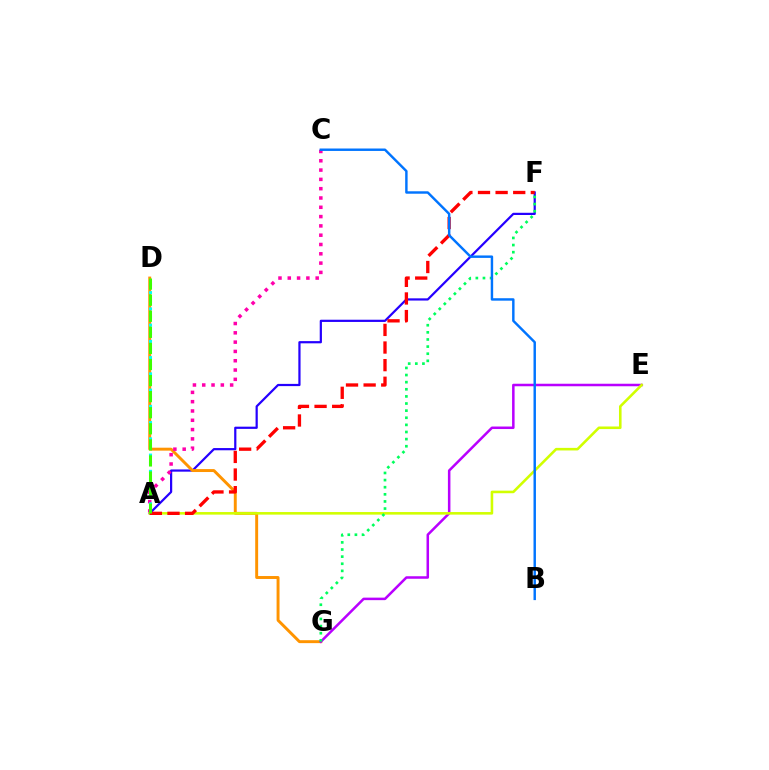{('A', 'F'): [{'color': '#2500ff', 'line_style': 'solid', 'thickness': 1.6}, {'color': '#ff0000', 'line_style': 'dashed', 'thickness': 2.39}], ('D', 'G'): [{'color': '#ff9400', 'line_style': 'solid', 'thickness': 2.11}], ('A', 'C'): [{'color': '#ff00ac', 'line_style': 'dotted', 'thickness': 2.53}], ('E', 'G'): [{'color': '#b900ff', 'line_style': 'solid', 'thickness': 1.81}], ('A', 'D'): [{'color': '#00fff6', 'line_style': 'dotted', 'thickness': 2.21}, {'color': '#3dff00', 'line_style': 'dashed', 'thickness': 2.18}], ('A', 'E'): [{'color': '#d1ff00', 'line_style': 'solid', 'thickness': 1.86}], ('F', 'G'): [{'color': '#00ff5c', 'line_style': 'dotted', 'thickness': 1.93}], ('B', 'C'): [{'color': '#0074ff', 'line_style': 'solid', 'thickness': 1.75}]}